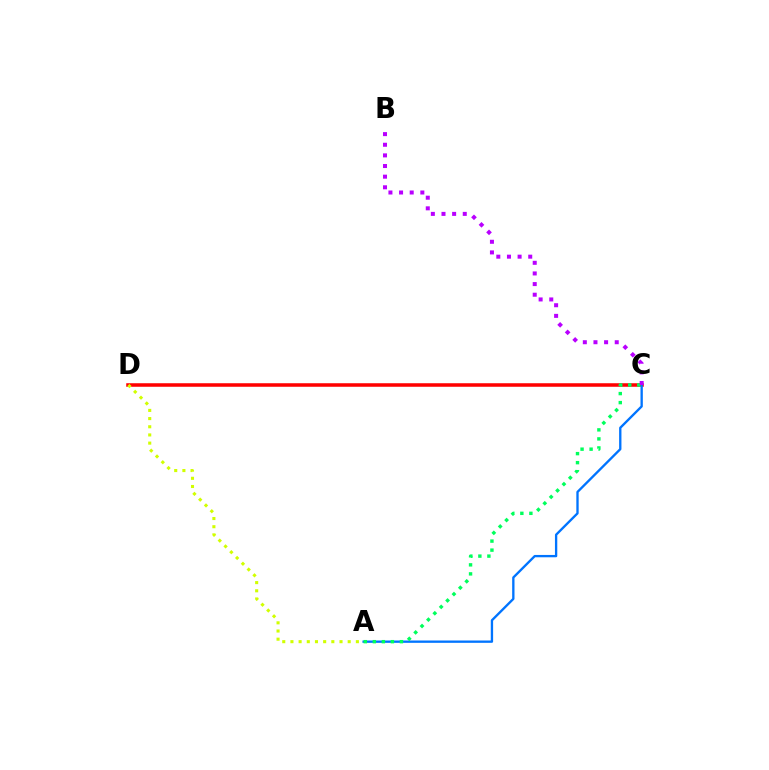{('C', 'D'): [{'color': '#ff0000', 'line_style': 'solid', 'thickness': 2.54}], ('A', 'C'): [{'color': '#0074ff', 'line_style': 'solid', 'thickness': 1.68}, {'color': '#00ff5c', 'line_style': 'dotted', 'thickness': 2.45}], ('B', 'C'): [{'color': '#b900ff', 'line_style': 'dotted', 'thickness': 2.89}], ('A', 'D'): [{'color': '#d1ff00', 'line_style': 'dotted', 'thickness': 2.22}]}